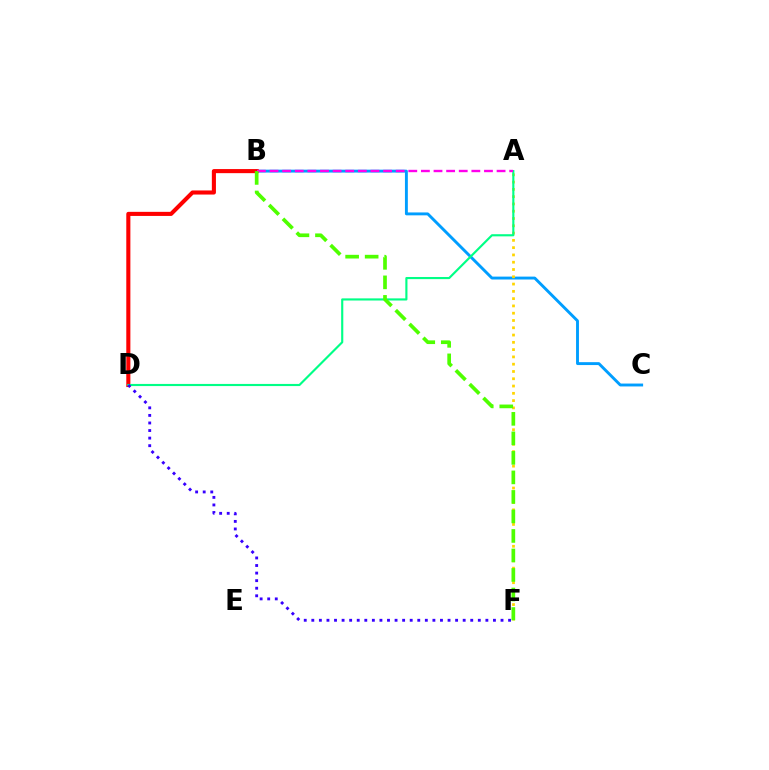{('B', 'C'): [{'color': '#009eff', 'line_style': 'solid', 'thickness': 2.08}], ('B', 'D'): [{'color': '#ff0000', 'line_style': 'solid', 'thickness': 2.95}], ('A', 'F'): [{'color': '#ffd500', 'line_style': 'dotted', 'thickness': 1.98}], ('A', 'D'): [{'color': '#00ff86', 'line_style': 'solid', 'thickness': 1.54}], ('D', 'F'): [{'color': '#3700ff', 'line_style': 'dotted', 'thickness': 2.06}], ('A', 'B'): [{'color': '#ff00ed', 'line_style': 'dashed', 'thickness': 1.71}], ('B', 'F'): [{'color': '#4fff00', 'line_style': 'dashed', 'thickness': 2.65}]}